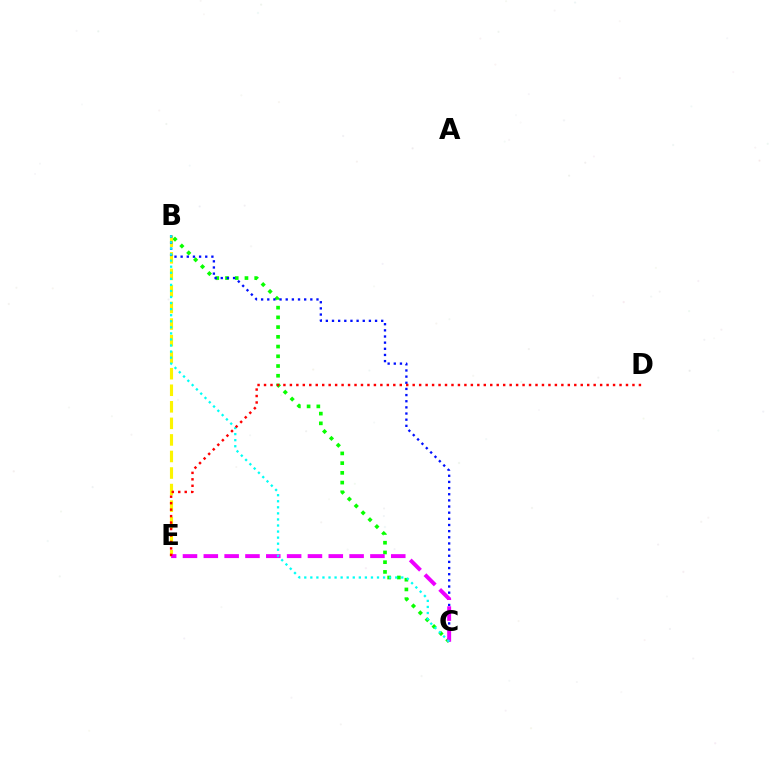{('B', 'C'): [{'color': '#08ff00', 'line_style': 'dotted', 'thickness': 2.64}, {'color': '#0010ff', 'line_style': 'dotted', 'thickness': 1.67}, {'color': '#00fff6', 'line_style': 'dotted', 'thickness': 1.65}], ('B', 'E'): [{'color': '#fcf500', 'line_style': 'dashed', 'thickness': 2.25}], ('C', 'E'): [{'color': '#ee00ff', 'line_style': 'dashed', 'thickness': 2.83}], ('D', 'E'): [{'color': '#ff0000', 'line_style': 'dotted', 'thickness': 1.76}]}